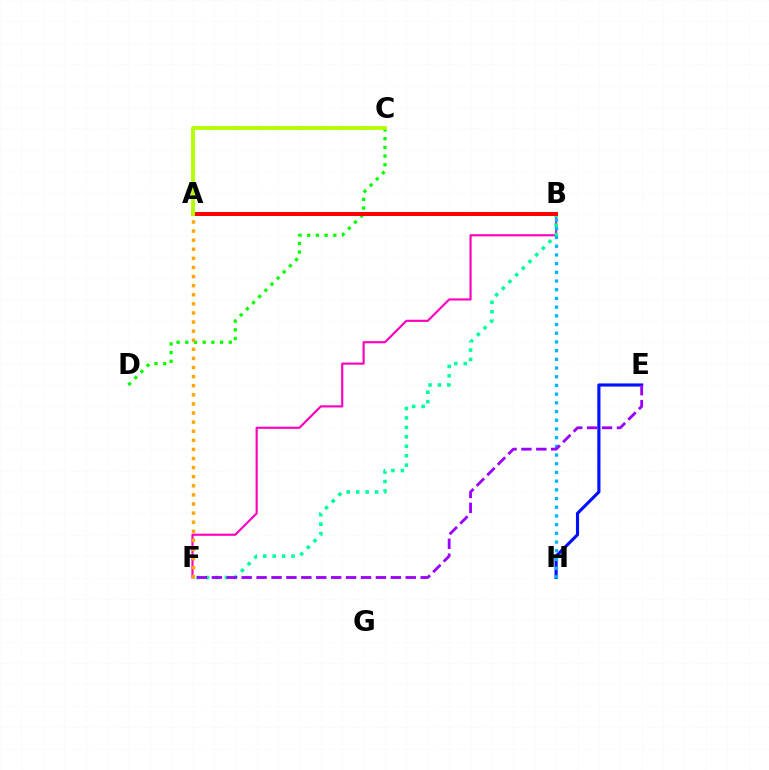{('B', 'F'): [{'color': '#ff00bd', 'line_style': 'solid', 'thickness': 1.55}, {'color': '#00ff9d', 'line_style': 'dotted', 'thickness': 2.56}], ('E', 'H'): [{'color': '#0010ff', 'line_style': 'solid', 'thickness': 2.25}], ('C', 'D'): [{'color': '#08ff00', 'line_style': 'dotted', 'thickness': 2.36}], ('A', 'F'): [{'color': '#ffa500', 'line_style': 'dotted', 'thickness': 2.47}], ('B', 'H'): [{'color': '#00b5ff', 'line_style': 'dotted', 'thickness': 2.36}], ('A', 'B'): [{'color': '#ff0000', 'line_style': 'solid', 'thickness': 2.86}], ('A', 'C'): [{'color': '#b3ff00', 'line_style': 'solid', 'thickness': 2.78}], ('E', 'F'): [{'color': '#9b00ff', 'line_style': 'dashed', 'thickness': 2.03}]}